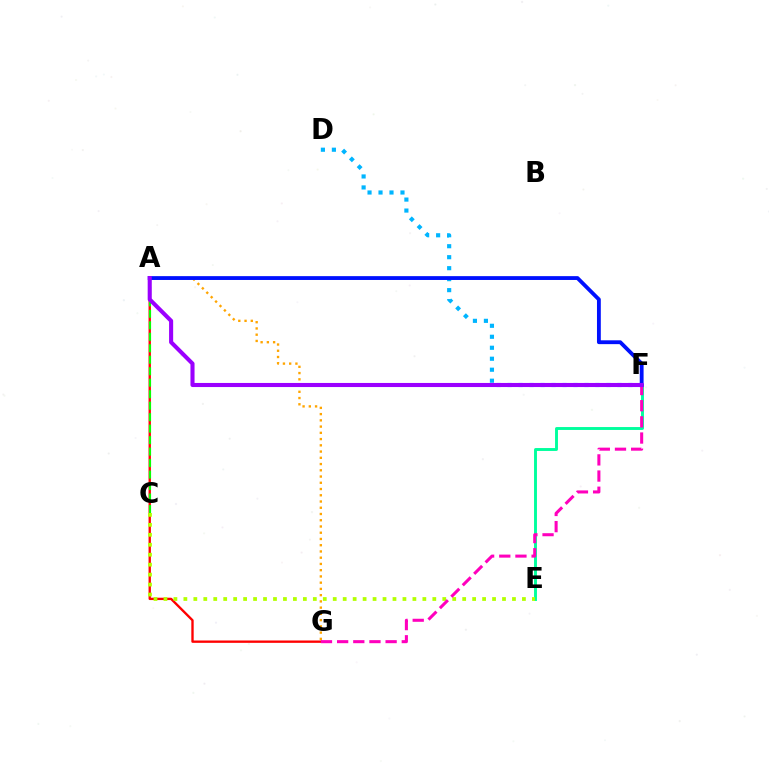{('A', 'G'): [{'color': '#ff0000', 'line_style': 'solid', 'thickness': 1.69}, {'color': '#ffa500', 'line_style': 'dotted', 'thickness': 1.7}], ('A', 'C'): [{'color': '#08ff00', 'line_style': 'dashed', 'thickness': 1.56}], ('E', 'F'): [{'color': '#00ff9d', 'line_style': 'solid', 'thickness': 2.09}], ('D', 'F'): [{'color': '#00b5ff', 'line_style': 'dotted', 'thickness': 2.98}], ('C', 'E'): [{'color': '#b3ff00', 'line_style': 'dotted', 'thickness': 2.71}], ('A', 'F'): [{'color': '#0010ff', 'line_style': 'solid', 'thickness': 2.76}, {'color': '#9b00ff', 'line_style': 'solid', 'thickness': 2.94}], ('F', 'G'): [{'color': '#ff00bd', 'line_style': 'dashed', 'thickness': 2.2}]}